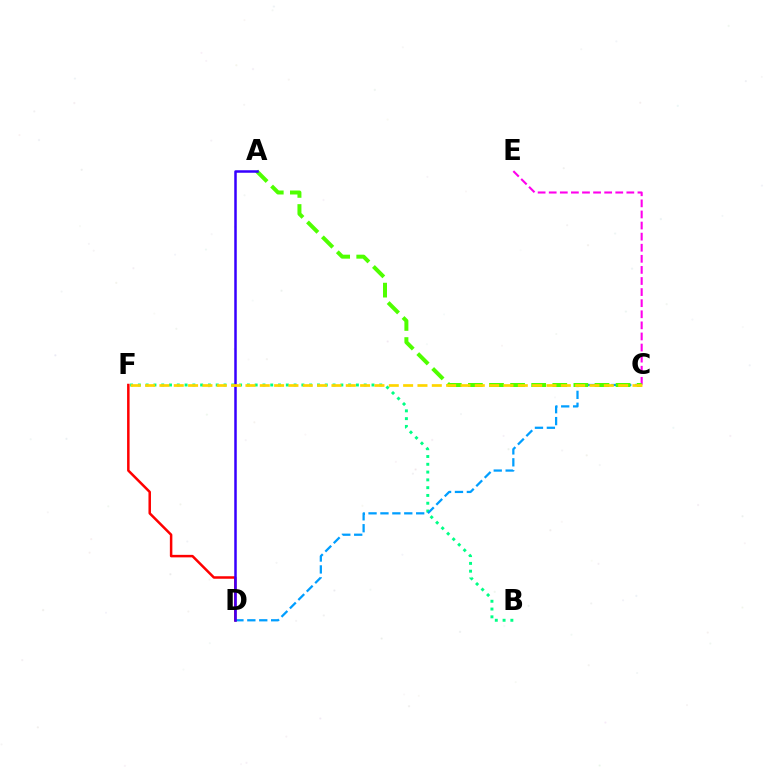{('B', 'F'): [{'color': '#00ff86', 'line_style': 'dotted', 'thickness': 2.12}], ('C', 'D'): [{'color': '#009eff', 'line_style': 'dashed', 'thickness': 1.62}], ('D', 'F'): [{'color': '#ff0000', 'line_style': 'solid', 'thickness': 1.81}], ('C', 'E'): [{'color': '#ff00ed', 'line_style': 'dashed', 'thickness': 1.51}], ('A', 'C'): [{'color': '#4fff00', 'line_style': 'dashed', 'thickness': 2.87}], ('A', 'D'): [{'color': '#3700ff', 'line_style': 'solid', 'thickness': 1.81}], ('C', 'F'): [{'color': '#ffd500', 'line_style': 'dashed', 'thickness': 1.95}]}